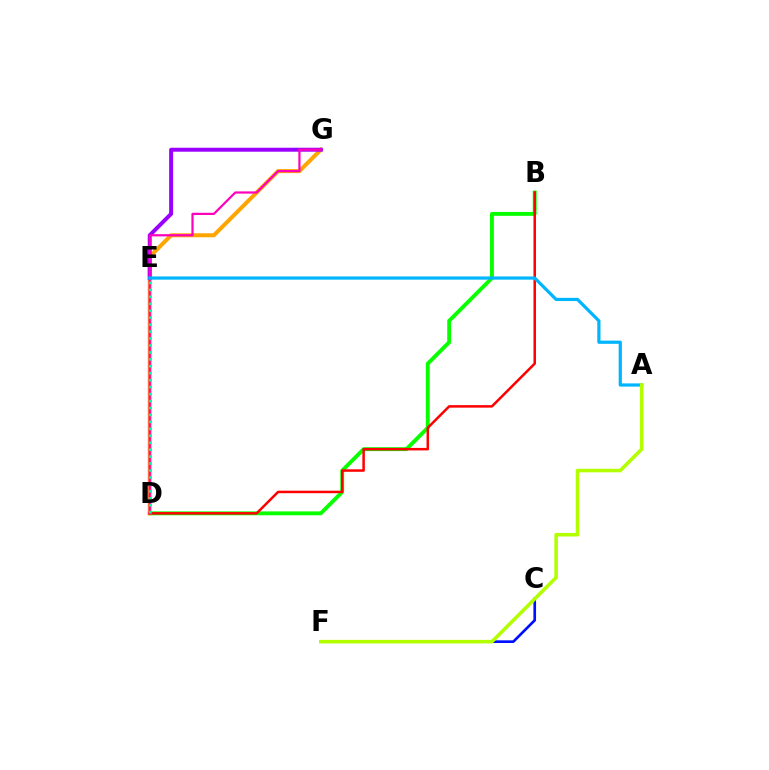{('B', 'D'): [{'color': '#08ff00', 'line_style': 'solid', 'thickness': 2.79}, {'color': '#ff0000', 'line_style': 'solid', 'thickness': 1.8}], ('D', 'G'): [{'color': '#ffa500', 'line_style': 'solid', 'thickness': 2.89}, {'color': '#ff00bd', 'line_style': 'solid', 'thickness': 1.59}], ('E', 'G'): [{'color': '#9b00ff', 'line_style': 'solid', 'thickness': 2.85}], ('D', 'E'): [{'color': '#00ff9d', 'line_style': 'dotted', 'thickness': 1.89}], ('A', 'E'): [{'color': '#00b5ff', 'line_style': 'solid', 'thickness': 2.31}], ('C', 'F'): [{'color': '#0010ff', 'line_style': 'solid', 'thickness': 1.92}], ('A', 'F'): [{'color': '#b3ff00', 'line_style': 'solid', 'thickness': 2.55}]}